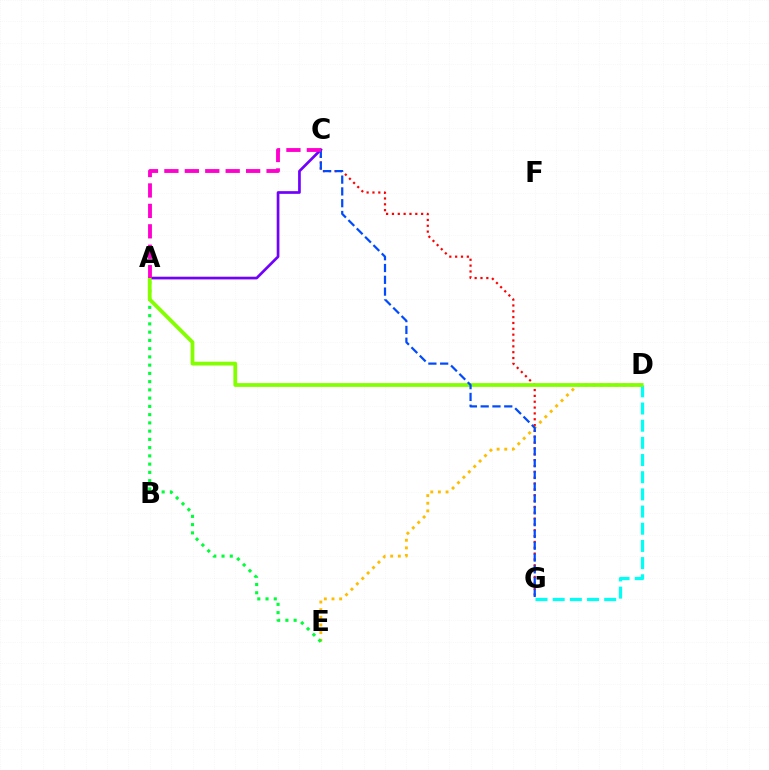{('A', 'C'): [{'color': '#7200ff', 'line_style': 'solid', 'thickness': 1.95}, {'color': '#ff00cf', 'line_style': 'dashed', 'thickness': 2.78}], ('C', 'G'): [{'color': '#ff0000', 'line_style': 'dotted', 'thickness': 1.59}, {'color': '#004bff', 'line_style': 'dashed', 'thickness': 1.6}], ('D', 'G'): [{'color': '#00fff6', 'line_style': 'dashed', 'thickness': 2.33}], ('D', 'E'): [{'color': '#ffbd00', 'line_style': 'dotted', 'thickness': 2.08}], ('A', 'E'): [{'color': '#00ff39', 'line_style': 'dotted', 'thickness': 2.24}], ('A', 'D'): [{'color': '#84ff00', 'line_style': 'solid', 'thickness': 2.73}]}